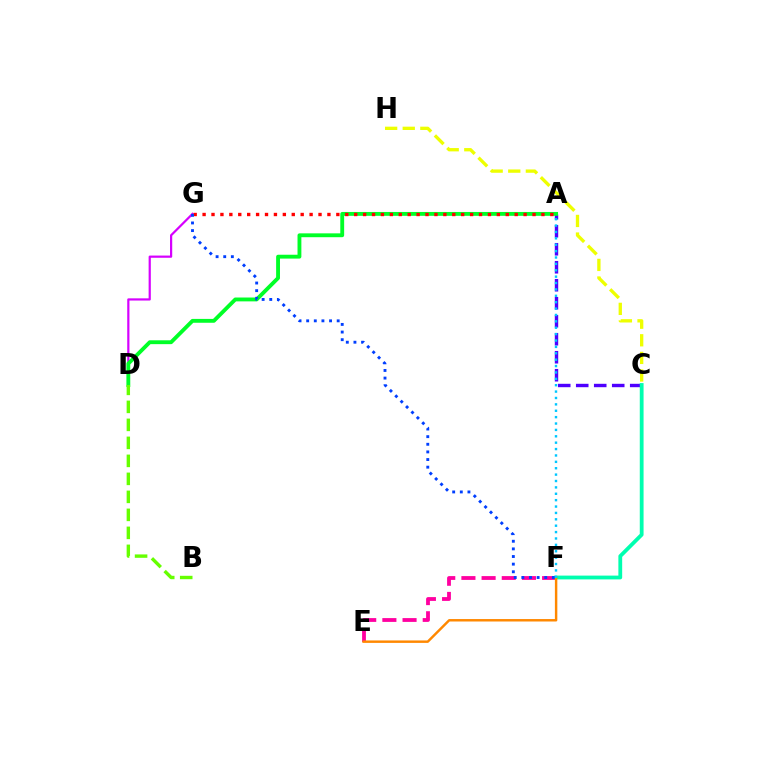{('E', 'F'): [{'color': '#ff00a0', 'line_style': 'dashed', 'thickness': 2.74}, {'color': '#ff8800', 'line_style': 'solid', 'thickness': 1.76}], ('A', 'C'): [{'color': '#4f00ff', 'line_style': 'dashed', 'thickness': 2.44}], ('D', 'G'): [{'color': '#d600ff', 'line_style': 'solid', 'thickness': 1.59}], ('C', 'F'): [{'color': '#00ffaf', 'line_style': 'solid', 'thickness': 2.73}], ('A', 'D'): [{'color': '#00ff27', 'line_style': 'solid', 'thickness': 2.78}], ('C', 'H'): [{'color': '#eeff00', 'line_style': 'dashed', 'thickness': 2.39}], ('A', 'G'): [{'color': '#ff0000', 'line_style': 'dotted', 'thickness': 2.42}], ('B', 'D'): [{'color': '#66ff00', 'line_style': 'dashed', 'thickness': 2.45}], ('F', 'G'): [{'color': '#003fff', 'line_style': 'dotted', 'thickness': 2.07}], ('A', 'F'): [{'color': '#00c7ff', 'line_style': 'dotted', 'thickness': 1.74}]}